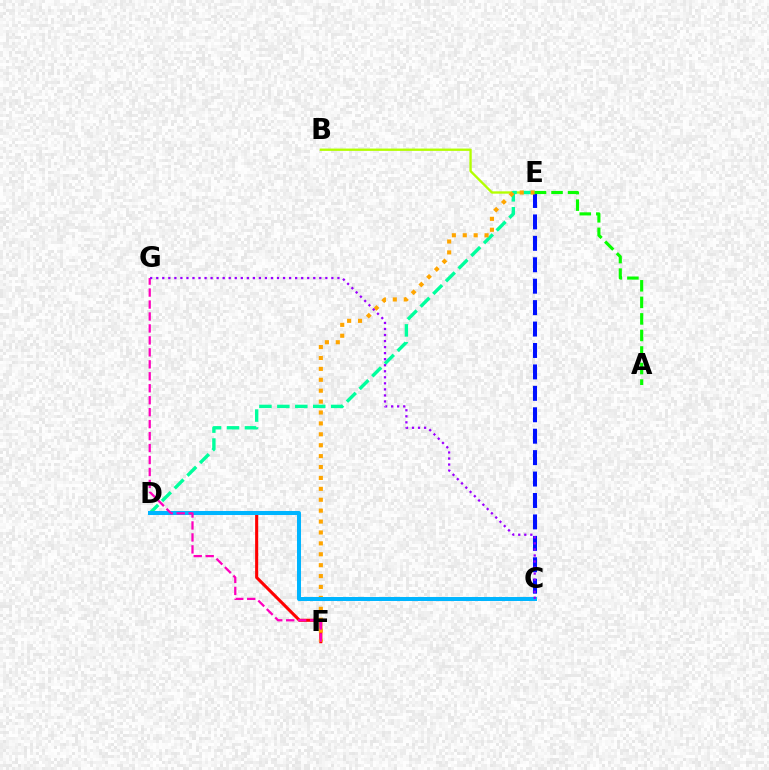{('C', 'E'): [{'color': '#0010ff', 'line_style': 'dashed', 'thickness': 2.91}], ('D', 'F'): [{'color': '#ff0000', 'line_style': 'solid', 'thickness': 2.22}], ('B', 'E'): [{'color': '#b3ff00', 'line_style': 'solid', 'thickness': 1.68}], ('D', 'E'): [{'color': '#00ff9d', 'line_style': 'dashed', 'thickness': 2.44}], ('E', 'F'): [{'color': '#ffa500', 'line_style': 'dotted', 'thickness': 2.96}], ('C', 'D'): [{'color': '#00b5ff', 'line_style': 'solid', 'thickness': 2.89}], ('F', 'G'): [{'color': '#ff00bd', 'line_style': 'dashed', 'thickness': 1.62}], ('C', 'G'): [{'color': '#9b00ff', 'line_style': 'dotted', 'thickness': 1.64}], ('A', 'E'): [{'color': '#08ff00', 'line_style': 'dashed', 'thickness': 2.25}]}